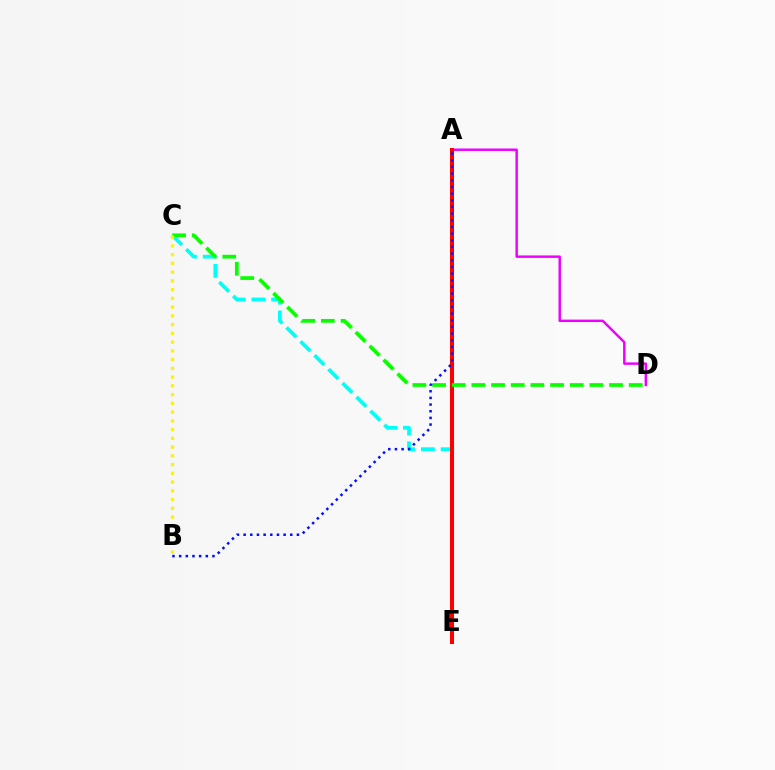{('C', 'E'): [{'color': '#00fff6', 'line_style': 'dashed', 'thickness': 2.68}], ('A', 'D'): [{'color': '#ee00ff', 'line_style': 'solid', 'thickness': 1.77}], ('A', 'E'): [{'color': '#ff0000', 'line_style': 'solid', 'thickness': 2.9}], ('C', 'D'): [{'color': '#08ff00', 'line_style': 'dashed', 'thickness': 2.67}], ('B', 'C'): [{'color': '#fcf500', 'line_style': 'dotted', 'thickness': 2.38}], ('A', 'B'): [{'color': '#0010ff', 'line_style': 'dotted', 'thickness': 1.81}]}